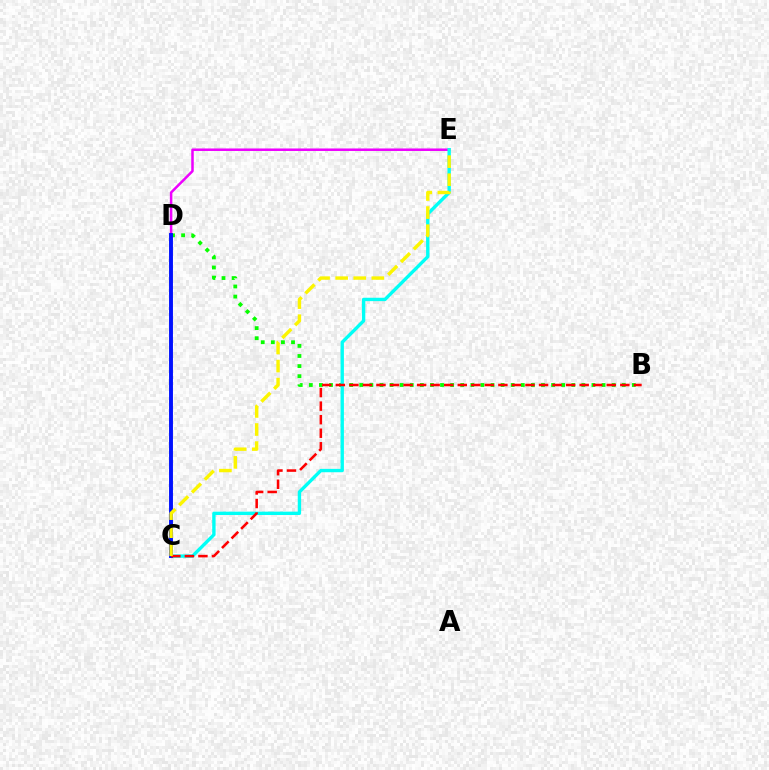{('D', 'E'): [{'color': '#ee00ff', 'line_style': 'solid', 'thickness': 1.81}], ('B', 'D'): [{'color': '#08ff00', 'line_style': 'dotted', 'thickness': 2.74}], ('C', 'E'): [{'color': '#00fff6', 'line_style': 'solid', 'thickness': 2.43}, {'color': '#fcf500', 'line_style': 'dashed', 'thickness': 2.46}], ('C', 'D'): [{'color': '#0010ff', 'line_style': 'solid', 'thickness': 2.81}], ('B', 'C'): [{'color': '#ff0000', 'line_style': 'dashed', 'thickness': 1.84}]}